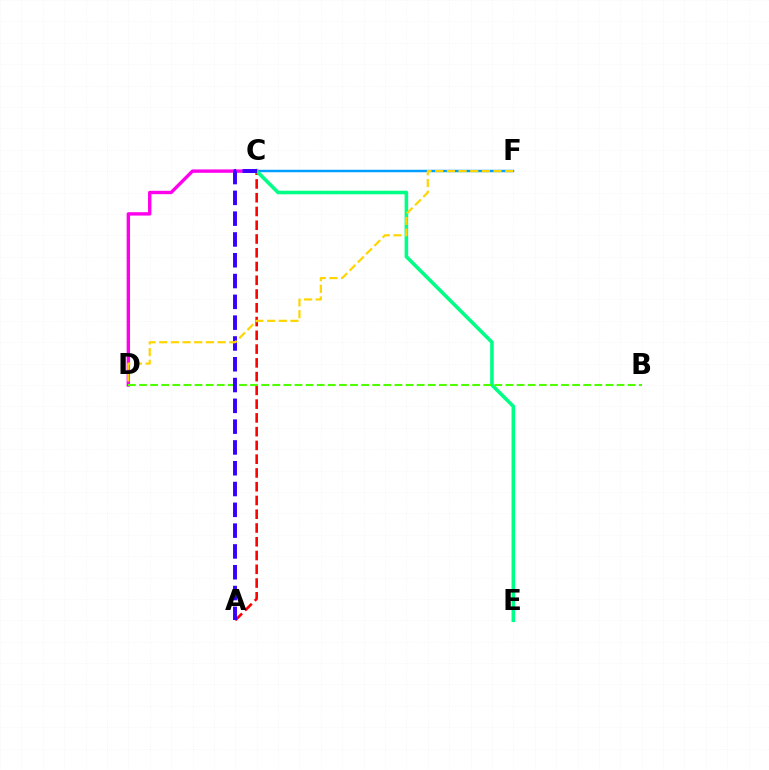{('A', 'C'): [{'color': '#ff0000', 'line_style': 'dashed', 'thickness': 1.87}, {'color': '#3700ff', 'line_style': 'dashed', 'thickness': 2.83}], ('C', 'F'): [{'color': '#009eff', 'line_style': 'solid', 'thickness': 1.78}], ('C', 'D'): [{'color': '#ff00ed', 'line_style': 'solid', 'thickness': 2.43}], ('C', 'E'): [{'color': '#00ff86', 'line_style': 'solid', 'thickness': 2.59}], ('B', 'D'): [{'color': '#4fff00', 'line_style': 'dashed', 'thickness': 1.51}], ('D', 'F'): [{'color': '#ffd500', 'line_style': 'dashed', 'thickness': 1.59}]}